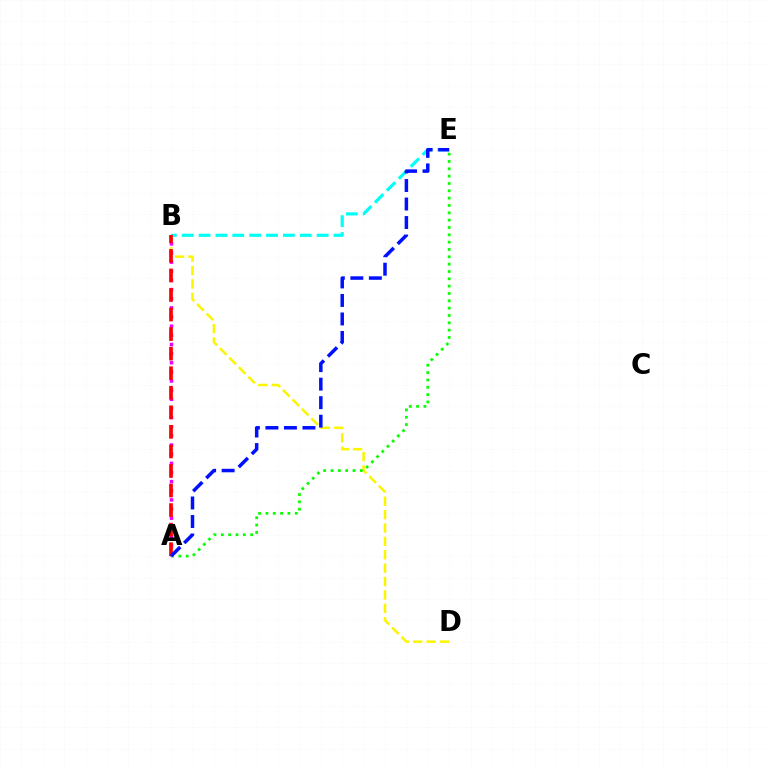{('B', 'D'): [{'color': '#fcf500', 'line_style': 'dashed', 'thickness': 1.82}], ('A', 'B'): [{'color': '#ee00ff', 'line_style': 'dotted', 'thickness': 2.48}, {'color': '#ff0000', 'line_style': 'dashed', 'thickness': 2.66}], ('B', 'E'): [{'color': '#00fff6', 'line_style': 'dashed', 'thickness': 2.29}], ('A', 'E'): [{'color': '#08ff00', 'line_style': 'dotted', 'thickness': 1.99}, {'color': '#0010ff', 'line_style': 'dashed', 'thickness': 2.51}]}